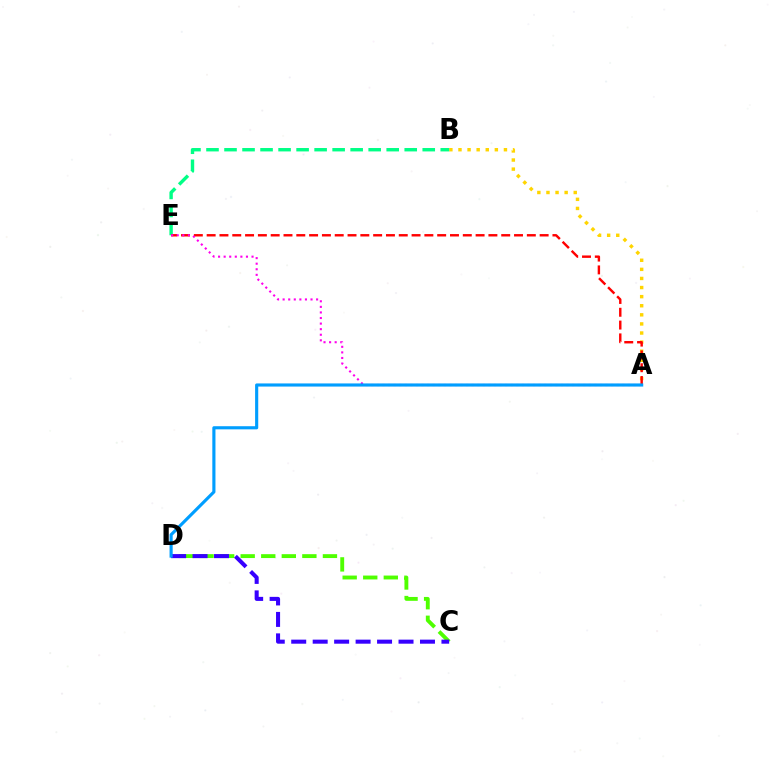{('A', 'B'): [{'color': '#ffd500', 'line_style': 'dotted', 'thickness': 2.47}], ('C', 'D'): [{'color': '#4fff00', 'line_style': 'dashed', 'thickness': 2.79}, {'color': '#3700ff', 'line_style': 'dashed', 'thickness': 2.92}], ('B', 'E'): [{'color': '#00ff86', 'line_style': 'dashed', 'thickness': 2.45}], ('A', 'E'): [{'color': '#ff0000', 'line_style': 'dashed', 'thickness': 1.74}, {'color': '#ff00ed', 'line_style': 'dotted', 'thickness': 1.52}], ('A', 'D'): [{'color': '#009eff', 'line_style': 'solid', 'thickness': 2.26}]}